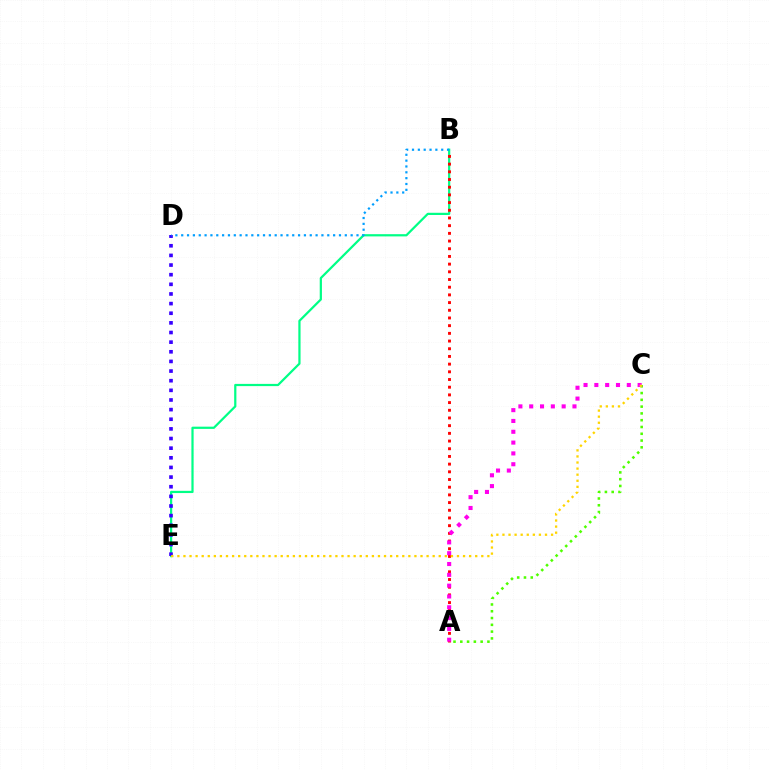{('B', 'E'): [{'color': '#00ff86', 'line_style': 'solid', 'thickness': 1.6}], ('D', 'E'): [{'color': '#3700ff', 'line_style': 'dotted', 'thickness': 2.62}], ('A', 'B'): [{'color': '#ff0000', 'line_style': 'dotted', 'thickness': 2.09}], ('B', 'D'): [{'color': '#009eff', 'line_style': 'dotted', 'thickness': 1.59}], ('A', 'C'): [{'color': '#4fff00', 'line_style': 'dotted', 'thickness': 1.84}, {'color': '#ff00ed', 'line_style': 'dotted', 'thickness': 2.94}], ('C', 'E'): [{'color': '#ffd500', 'line_style': 'dotted', 'thickness': 1.65}]}